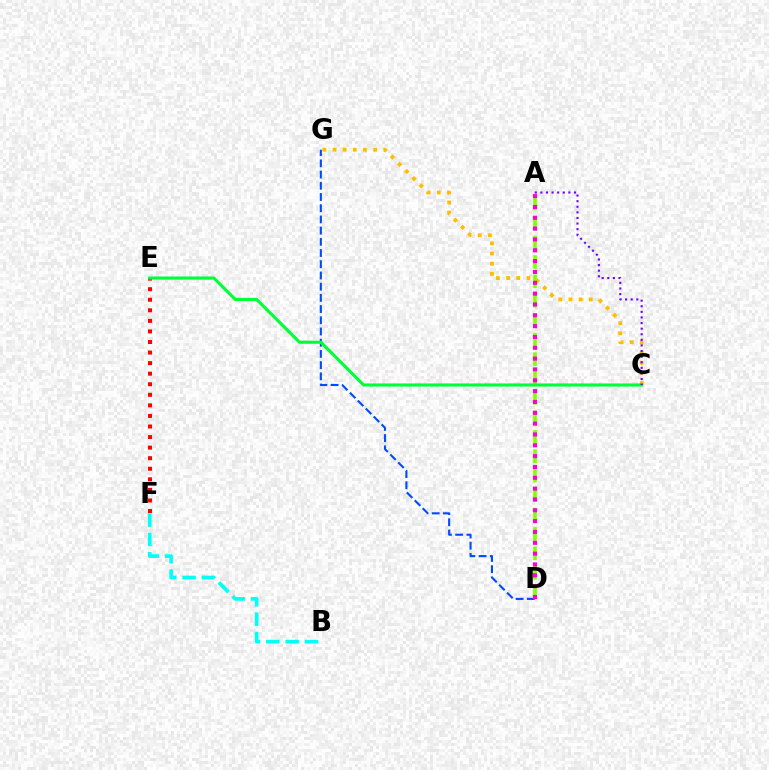{('D', 'G'): [{'color': '#004bff', 'line_style': 'dashed', 'thickness': 1.52}], ('E', 'F'): [{'color': '#ff0000', 'line_style': 'dotted', 'thickness': 2.87}], ('C', 'G'): [{'color': '#ffbd00', 'line_style': 'dotted', 'thickness': 2.76}], ('A', 'D'): [{'color': '#84ff00', 'line_style': 'dashed', 'thickness': 2.64}, {'color': '#ff00cf', 'line_style': 'dotted', 'thickness': 2.94}], ('B', 'F'): [{'color': '#00fff6', 'line_style': 'dashed', 'thickness': 2.63}], ('C', 'E'): [{'color': '#00ff39', 'line_style': 'solid', 'thickness': 2.25}], ('A', 'C'): [{'color': '#7200ff', 'line_style': 'dotted', 'thickness': 1.52}]}